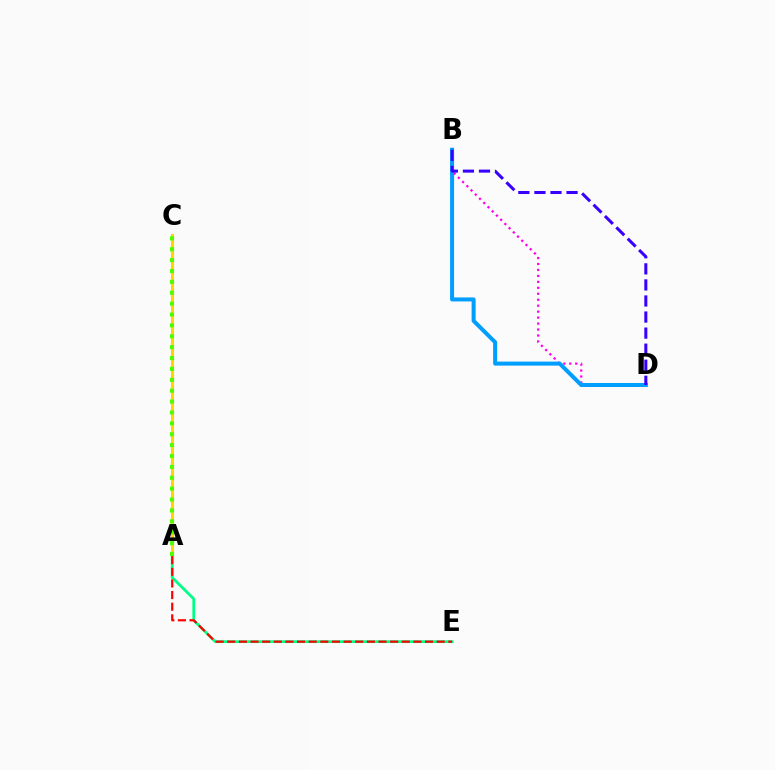{('B', 'D'): [{'color': '#ff00ed', 'line_style': 'dotted', 'thickness': 1.62}, {'color': '#009eff', 'line_style': 'solid', 'thickness': 2.89}, {'color': '#3700ff', 'line_style': 'dashed', 'thickness': 2.18}], ('A', 'E'): [{'color': '#00ff86', 'line_style': 'solid', 'thickness': 1.98}, {'color': '#ff0000', 'line_style': 'dashed', 'thickness': 1.58}], ('A', 'C'): [{'color': '#ffd500', 'line_style': 'solid', 'thickness': 2.21}, {'color': '#4fff00', 'line_style': 'dotted', 'thickness': 2.96}]}